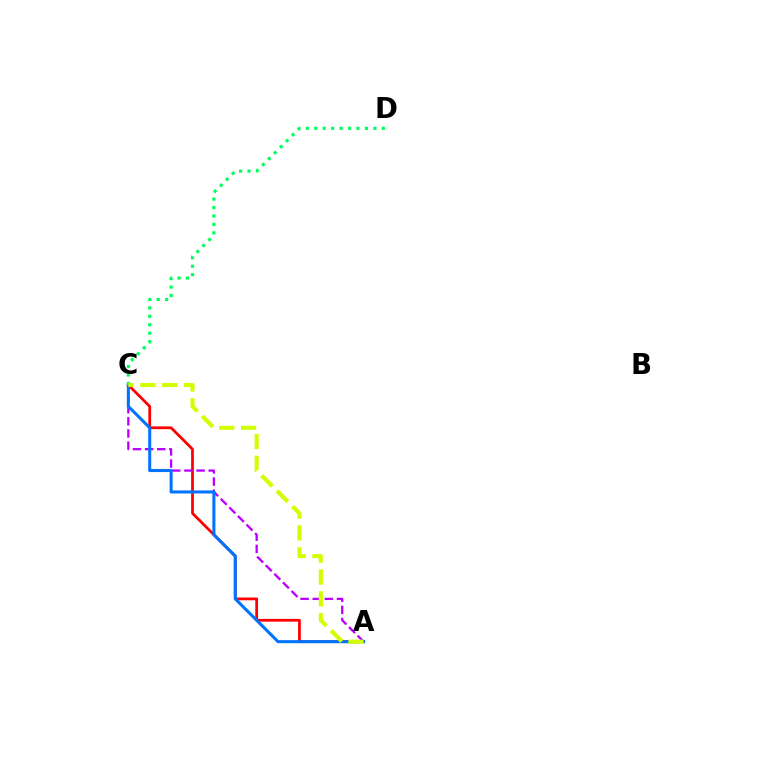{('A', 'C'): [{'color': '#ff0000', 'line_style': 'solid', 'thickness': 1.99}, {'color': '#b900ff', 'line_style': 'dashed', 'thickness': 1.65}, {'color': '#0074ff', 'line_style': 'solid', 'thickness': 2.19}, {'color': '#d1ff00', 'line_style': 'dashed', 'thickness': 2.96}], ('C', 'D'): [{'color': '#00ff5c', 'line_style': 'dotted', 'thickness': 2.29}]}